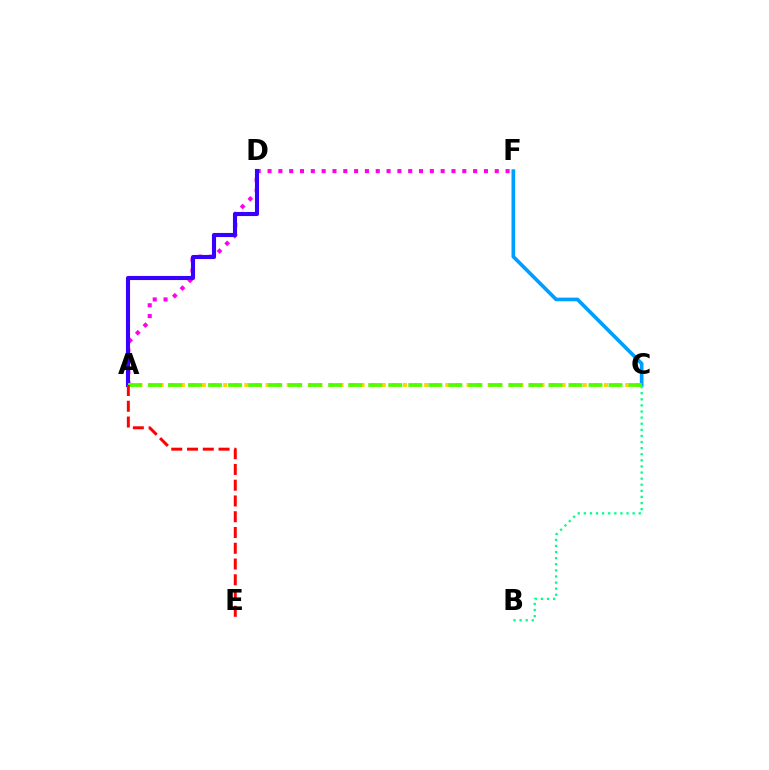{('A', 'F'): [{'color': '#ff00ed', 'line_style': 'dotted', 'thickness': 2.94}], ('C', 'F'): [{'color': '#009eff', 'line_style': 'solid', 'thickness': 2.64}], ('B', 'C'): [{'color': '#00ff86', 'line_style': 'dotted', 'thickness': 1.66}], ('A', 'D'): [{'color': '#3700ff', 'line_style': 'solid', 'thickness': 2.95}], ('A', 'C'): [{'color': '#ffd500', 'line_style': 'dotted', 'thickness': 2.87}, {'color': '#4fff00', 'line_style': 'dashed', 'thickness': 2.72}], ('A', 'E'): [{'color': '#ff0000', 'line_style': 'dashed', 'thickness': 2.14}]}